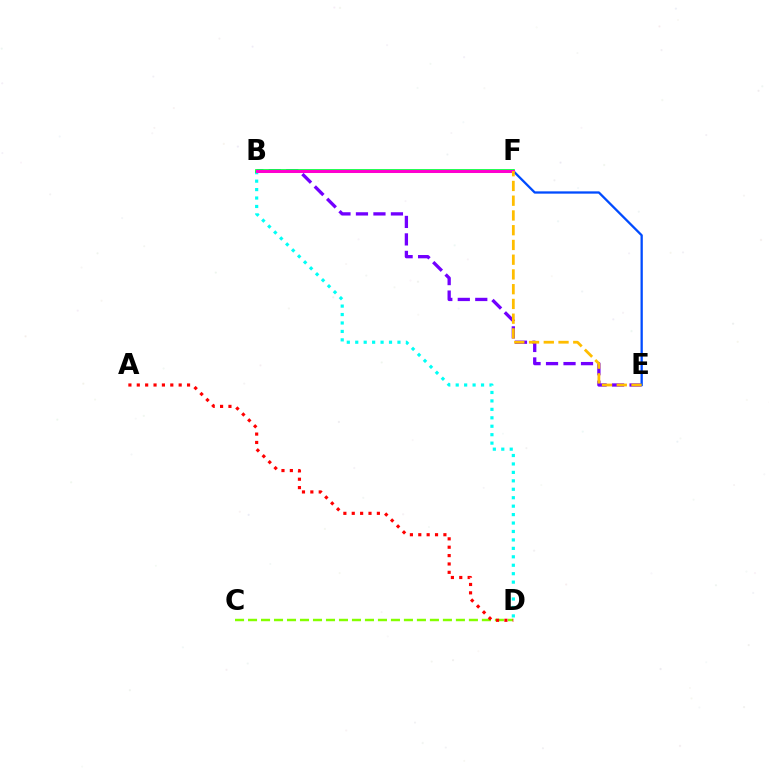{('B', 'D'): [{'color': '#00fff6', 'line_style': 'dotted', 'thickness': 2.29}], ('C', 'D'): [{'color': '#84ff00', 'line_style': 'dashed', 'thickness': 1.77}], ('B', 'E'): [{'color': '#7200ff', 'line_style': 'dashed', 'thickness': 2.38}], ('A', 'D'): [{'color': '#ff0000', 'line_style': 'dotted', 'thickness': 2.28}], ('E', 'F'): [{'color': '#004bff', 'line_style': 'solid', 'thickness': 1.65}, {'color': '#ffbd00', 'line_style': 'dashed', 'thickness': 2.0}], ('B', 'F'): [{'color': '#00ff39', 'line_style': 'solid', 'thickness': 2.68}, {'color': '#ff00cf', 'line_style': 'solid', 'thickness': 2.18}]}